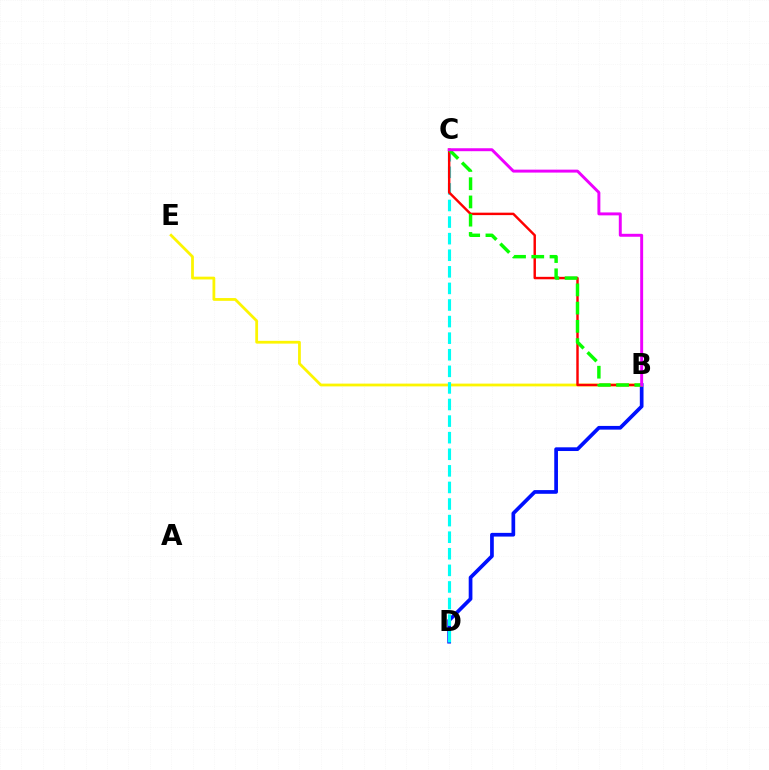{('B', 'D'): [{'color': '#0010ff', 'line_style': 'solid', 'thickness': 2.67}], ('B', 'E'): [{'color': '#fcf500', 'line_style': 'solid', 'thickness': 2.0}], ('C', 'D'): [{'color': '#00fff6', 'line_style': 'dashed', 'thickness': 2.25}], ('B', 'C'): [{'color': '#ff0000', 'line_style': 'solid', 'thickness': 1.76}, {'color': '#08ff00', 'line_style': 'dashed', 'thickness': 2.48}, {'color': '#ee00ff', 'line_style': 'solid', 'thickness': 2.12}]}